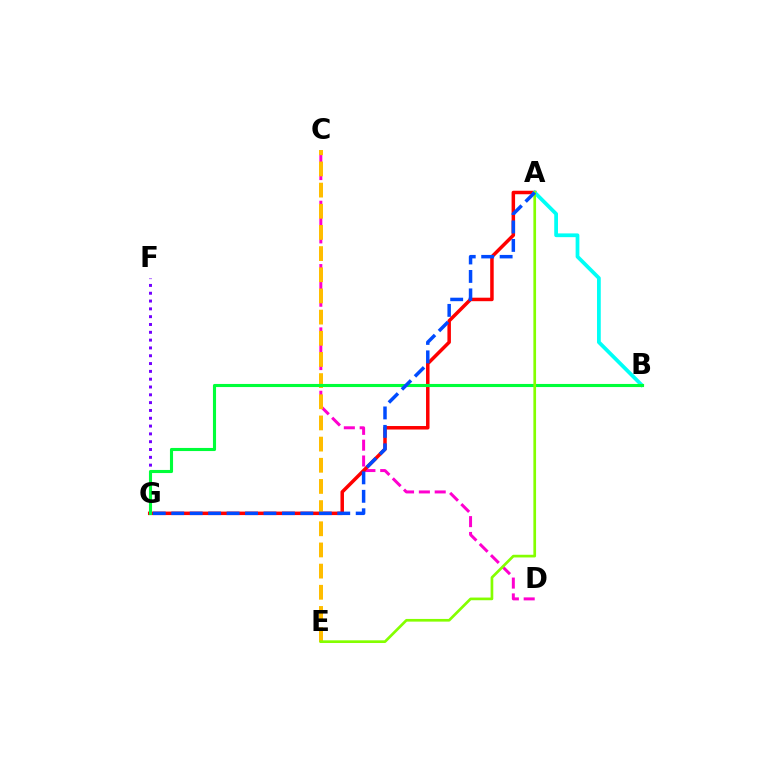{('C', 'D'): [{'color': '#ff00cf', 'line_style': 'dashed', 'thickness': 2.15}], ('A', 'G'): [{'color': '#ff0000', 'line_style': 'solid', 'thickness': 2.52}, {'color': '#004bff', 'line_style': 'dashed', 'thickness': 2.51}], ('F', 'G'): [{'color': '#7200ff', 'line_style': 'dotted', 'thickness': 2.12}], ('C', 'E'): [{'color': '#ffbd00', 'line_style': 'dashed', 'thickness': 2.88}], ('A', 'B'): [{'color': '#00fff6', 'line_style': 'solid', 'thickness': 2.7}], ('B', 'G'): [{'color': '#00ff39', 'line_style': 'solid', 'thickness': 2.24}], ('A', 'E'): [{'color': '#84ff00', 'line_style': 'solid', 'thickness': 1.93}]}